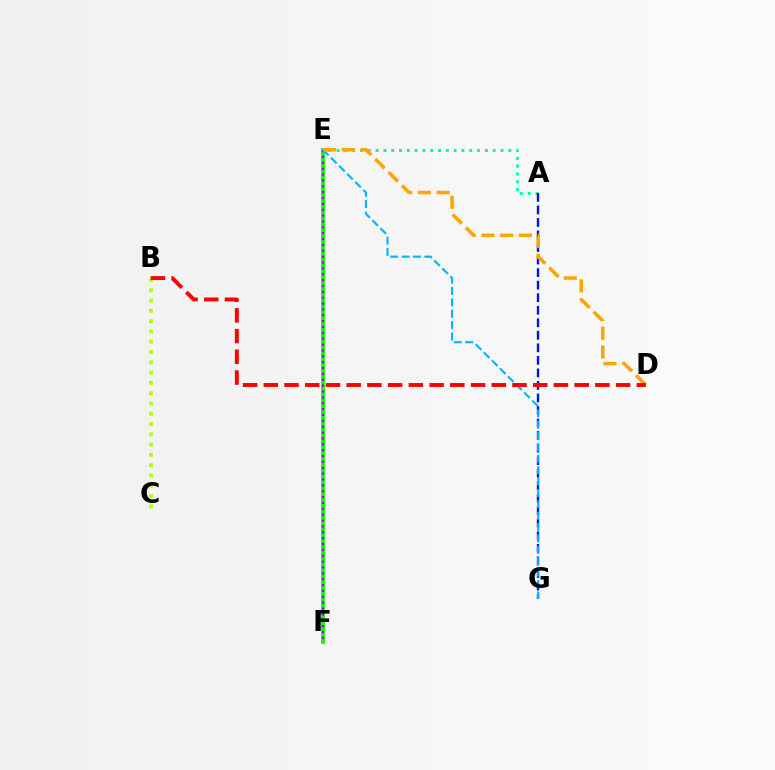{('E', 'F'): [{'color': '#ff00bd', 'line_style': 'dotted', 'thickness': 1.62}, {'color': '#08ff00', 'line_style': 'solid', 'thickness': 2.75}, {'color': '#9b00ff', 'line_style': 'dotted', 'thickness': 1.59}], ('A', 'E'): [{'color': '#00ff9d', 'line_style': 'dotted', 'thickness': 2.12}], ('B', 'C'): [{'color': '#b3ff00', 'line_style': 'dotted', 'thickness': 2.8}], ('A', 'G'): [{'color': '#0010ff', 'line_style': 'dashed', 'thickness': 1.7}], ('E', 'G'): [{'color': '#00b5ff', 'line_style': 'dashed', 'thickness': 1.55}], ('D', 'E'): [{'color': '#ffa500', 'line_style': 'dashed', 'thickness': 2.55}], ('B', 'D'): [{'color': '#ff0000', 'line_style': 'dashed', 'thickness': 2.82}]}